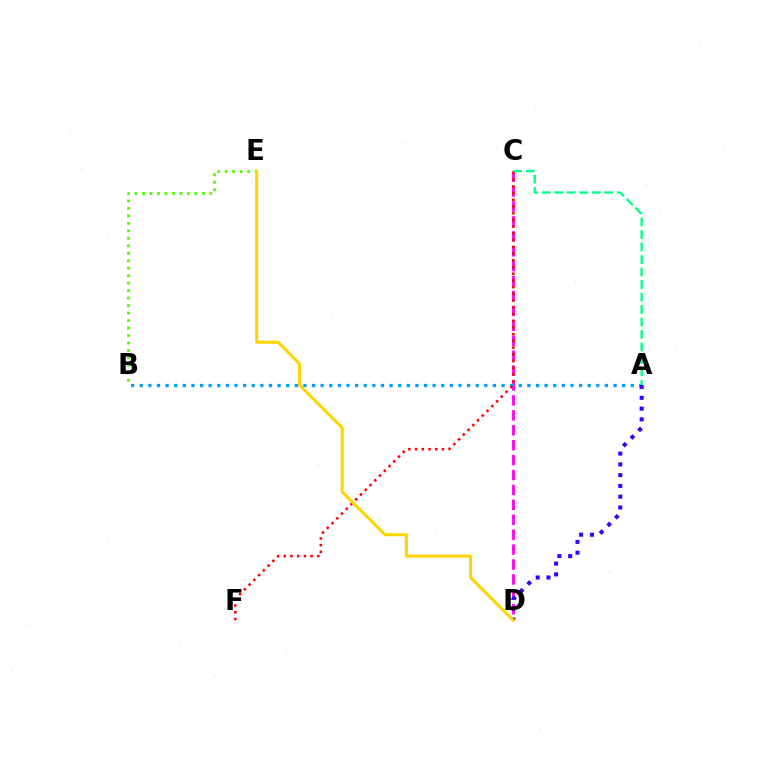{('C', 'D'): [{'color': '#ff00ed', 'line_style': 'dashed', 'thickness': 2.03}], ('A', 'B'): [{'color': '#009eff', 'line_style': 'dotted', 'thickness': 2.34}], ('B', 'E'): [{'color': '#4fff00', 'line_style': 'dotted', 'thickness': 2.03}], ('A', 'C'): [{'color': '#00ff86', 'line_style': 'dashed', 'thickness': 1.7}], ('C', 'F'): [{'color': '#ff0000', 'line_style': 'dotted', 'thickness': 1.83}], ('A', 'D'): [{'color': '#3700ff', 'line_style': 'dotted', 'thickness': 2.93}], ('D', 'E'): [{'color': '#ffd500', 'line_style': 'solid', 'thickness': 2.19}]}